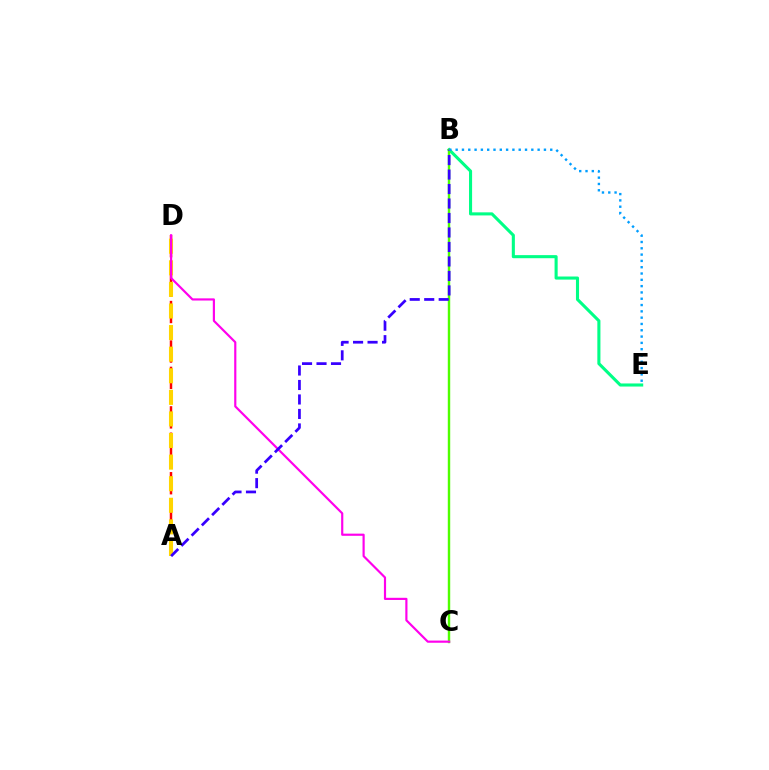{('A', 'D'): [{'color': '#ff0000', 'line_style': 'dashed', 'thickness': 1.79}, {'color': '#ffd500', 'line_style': 'dashed', 'thickness': 2.93}], ('B', 'E'): [{'color': '#00ff86', 'line_style': 'solid', 'thickness': 2.22}, {'color': '#009eff', 'line_style': 'dotted', 'thickness': 1.71}], ('B', 'C'): [{'color': '#4fff00', 'line_style': 'solid', 'thickness': 1.75}], ('C', 'D'): [{'color': '#ff00ed', 'line_style': 'solid', 'thickness': 1.57}], ('A', 'B'): [{'color': '#3700ff', 'line_style': 'dashed', 'thickness': 1.97}]}